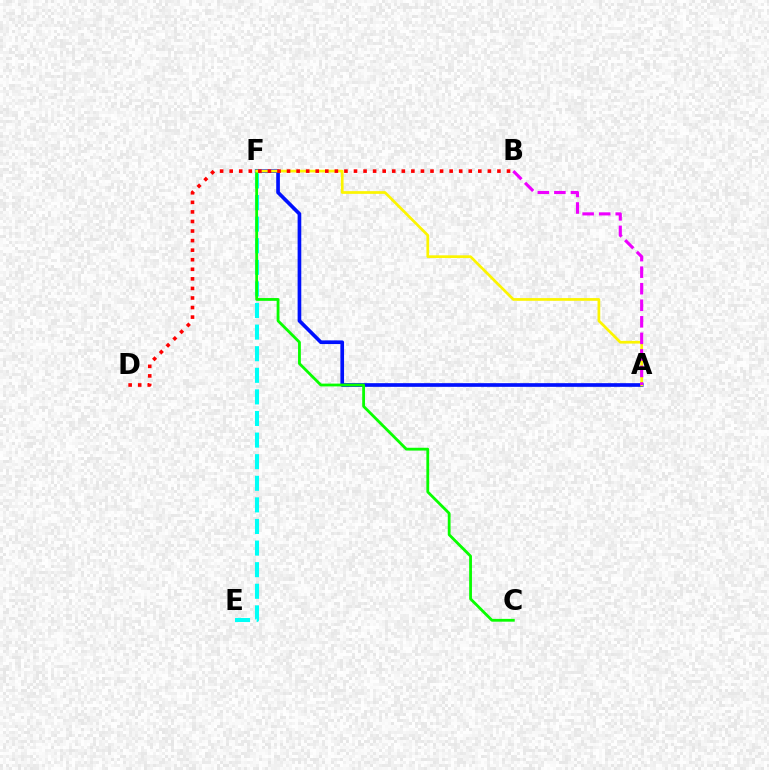{('A', 'F'): [{'color': '#0010ff', 'line_style': 'solid', 'thickness': 2.64}, {'color': '#fcf500', 'line_style': 'solid', 'thickness': 1.95}], ('E', 'F'): [{'color': '#00fff6', 'line_style': 'dashed', 'thickness': 2.93}], ('C', 'F'): [{'color': '#08ff00', 'line_style': 'solid', 'thickness': 2.02}], ('B', 'D'): [{'color': '#ff0000', 'line_style': 'dotted', 'thickness': 2.6}], ('A', 'B'): [{'color': '#ee00ff', 'line_style': 'dashed', 'thickness': 2.25}]}